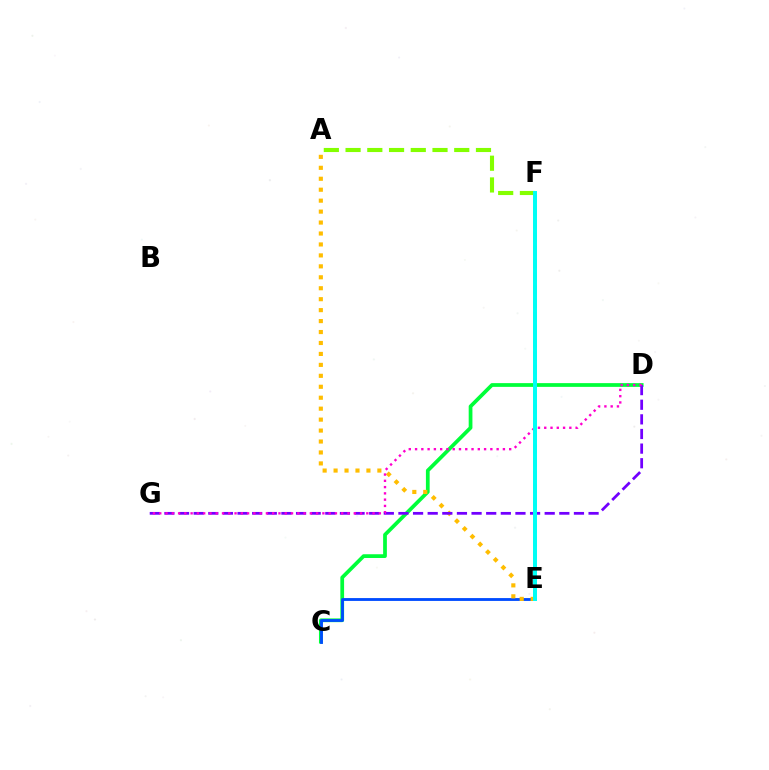{('C', 'D'): [{'color': '#00ff39', 'line_style': 'solid', 'thickness': 2.69}], ('A', 'F'): [{'color': '#84ff00', 'line_style': 'dashed', 'thickness': 2.95}], ('C', 'E'): [{'color': '#004bff', 'line_style': 'solid', 'thickness': 2.05}], ('A', 'E'): [{'color': '#ffbd00', 'line_style': 'dotted', 'thickness': 2.97}], ('E', 'F'): [{'color': '#ff0000', 'line_style': 'dashed', 'thickness': 1.8}, {'color': '#00fff6', 'line_style': 'solid', 'thickness': 2.85}], ('D', 'G'): [{'color': '#7200ff', 'line_style': 'dashed', 'thickness': 1.99}, {'color': '#ff00cf', 'line_style': 'dotted', 'thickness': 1.7}]}